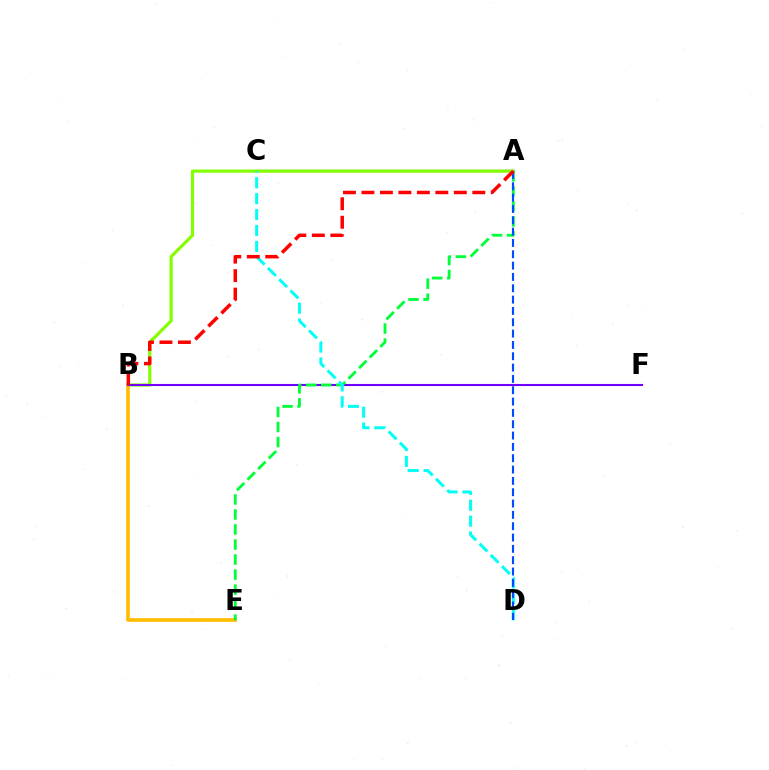{('A', 'C'): [{'color': '#ff00cf', 'line_style': 'solid', 'thickness': 1.58}], ('A', 'B'): [{'color': '#84ff00', 'line_style': 'solid', 'thickness': 2.29}, {'color': '#ff0000', 'line_style': 'dashed', 'thickness': 2.51}], ('B', 'E'): [{'color': '#ffbd00', 'line_style': 'solid', 'thickness': 2.64}], ('B', 'F'): [{'color': '#7200ff', 'line_style': 'solid', 'thickness': 1.5}], ('A', 'E'): [{'color': '#00ff39', 'line_style': 'dashed', 'thickness': 2.04}], ('C', 'D'): [{'color': '#00fff6', 'line_style': 'dashed', 'thickness': 2.16}], ('A', 'D'): [{'color': '#004bff', 'line_style': 'dashed', 'thickness': 1.54}]}